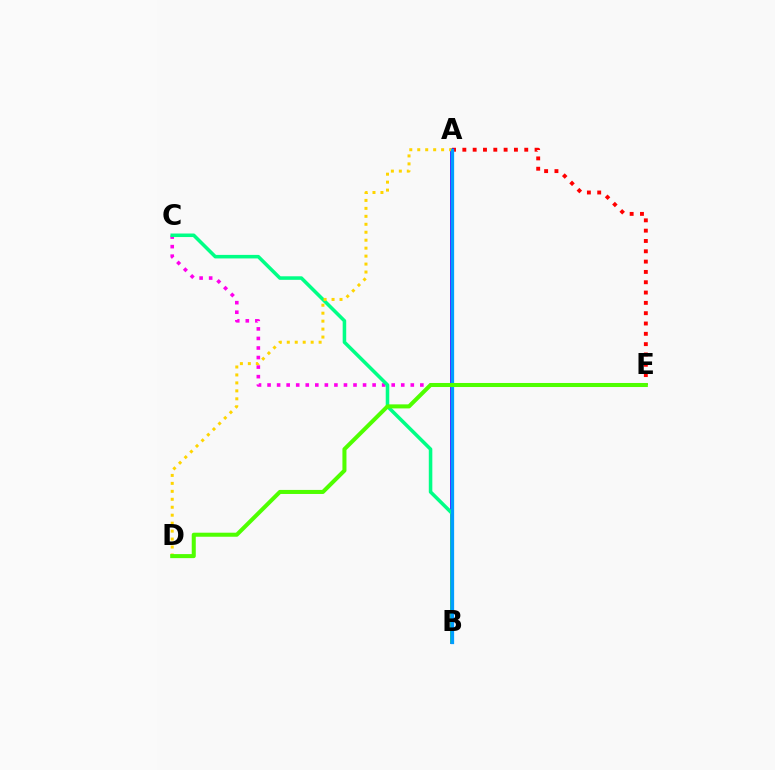{('A', 'E'): [{'color': '#ff0000', 'line_style': 'dotted', 'thickness': 2.8}], ('C', 'E'): [{'color': '#ff00ed', 'line_style': 'dotted', 'thickness': 2.59}], ('A', 'B'): [{'color': '#3700ff', 'line_style': 'solid', 'thickness': 2.66}, {'color': '#009eff', 'line_style': 'solid', 'thickness': 2.34}], ('B', 'C'): [{'color': '#00ff86', 'line_style': 'solid', 'thickness': 2.55}], ('A', 'D'): [{'color': '#ffd500', 'line_style': 'dotted', 'thickness': 2.16}], ('D', 'E'): [{'color': '#4fff00', 'line_style': 'solid', 'thickness': 2.91}]}